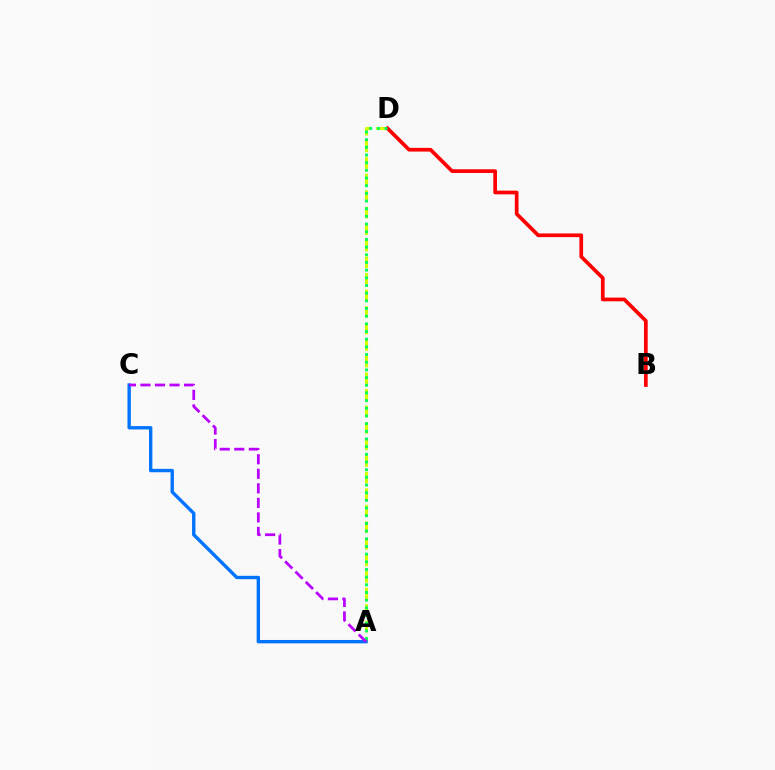{('A', 'D'): [{'color': '#d1ff00', 'line_style': 'dashed', 'thickness': 2.25}, {'color': '#00ff5c', 'line_style': 'dotted', 'thickness': 2.09}], ('B', 'D'): [{'color': '#ff0000', 'line_style': 'solid', 'thickness': 2.67}], ('A', 'C'): [{'color': '#0074ff', 'line_style': 'solid', 'thickness': 2.43}, {'color': '#b900ff', 'line_style': 'dashed', 'thickness': 1.98}]}